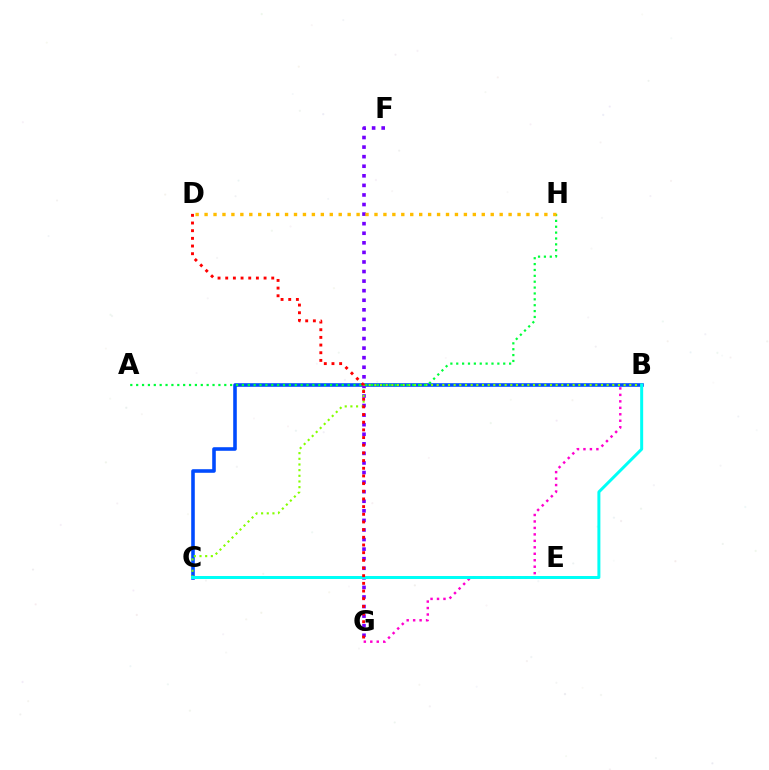{('B', 'G'): [{'color': '#ff00cf', 'line_style': 'dotted', 'thickness': 1.76}], ('B', 'C'): [{'color': '#004bff', 'line_style': 'solid', 'thickness': 2.58}, {'color': '#84ff00', 'line_style': 'dotted', 'thickness': 1.54}, {'color': '#00fff6', 'line_style': 'solid', 'thickness': 2.15}], ('F', 'G'): [{'color': '#7200ff', 'line_style': 'dotted', 'thickness': 2.6}], ('A', 'H'): [{'color': '#00ff39', 'line_style': 'dotted', 'thickness': 1.6}], ('D', 'G'): [{'color': '#ff0000', 'line_style': 'dotted', 'thickness': 2.08}], ('D', 'H'): [{'color': '#ffbd00', 'line_style': 'dotted', 'thickness': 2.43}]}